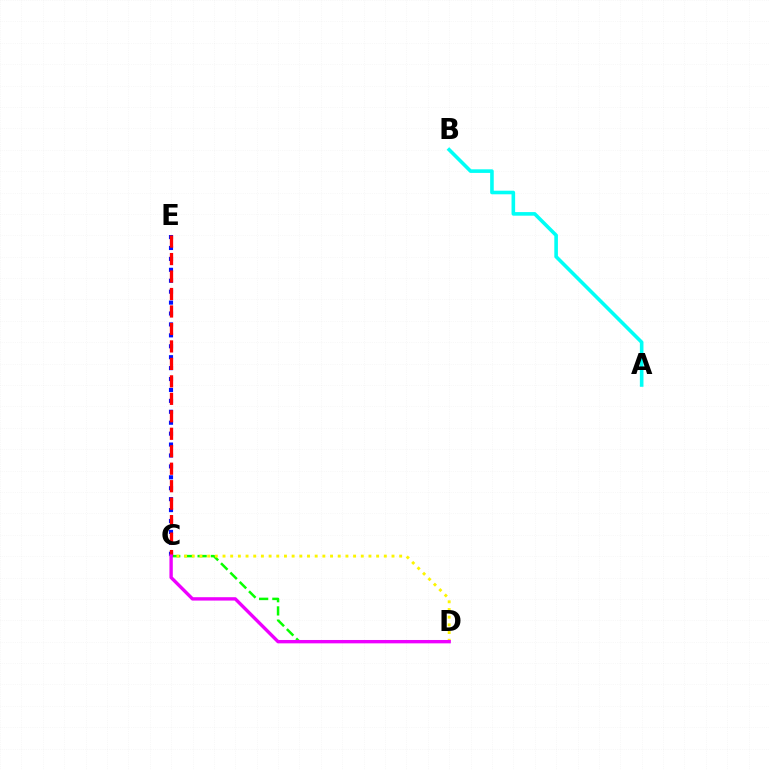{('C', 'D'): [{'color': '#08ff00', 'line_style': 'dashed', 'thickness': 1.79}, {'color': '#fcf500', 'line_style': 'dotted', 'thickness': 2.09}, {'color': '#ee00ff', 'line_style': 'solid', 'thickness': 2.43}], ('A', 'B'): [{'color': '#00fff6', 'line_style': 'solid', 'thickness': 2.59}], ('C', 'E'): [{'color': '#0010ff', 'line_style': 'dotted', 'thickness': 2.97}, {'color': '#ff0000', 'line_style': 'dashed', 'thickness': 2.37}]}